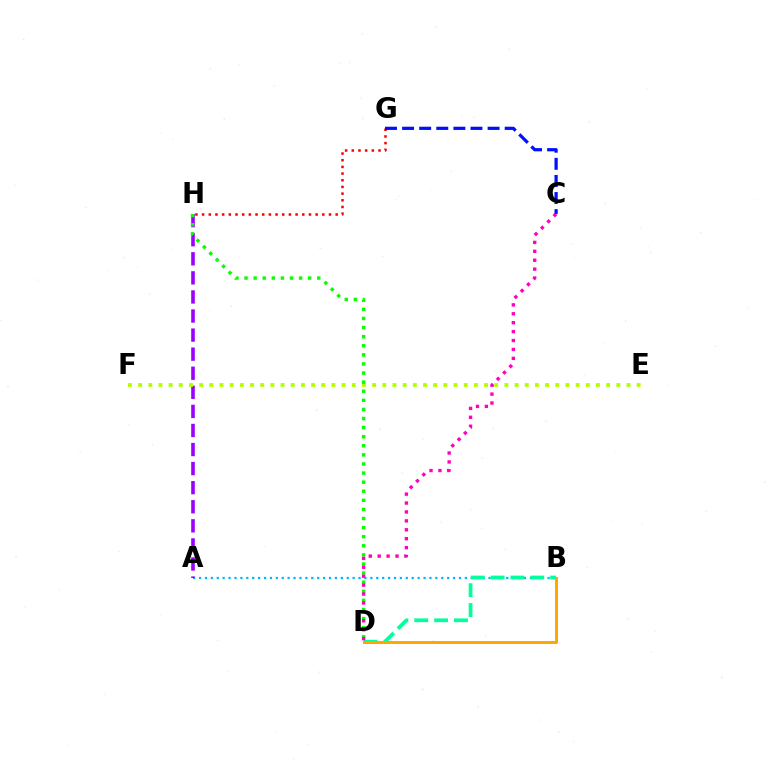{('A', 'B'): [{'color': '#00b5ff', 'line_style': 'dotted', 'thickness': 1.61}], ('A', 'H'): [{'color': '#9b00ff', 'line_style': 'dashed', 'thickness': 2.59}], ('B', 'D'): [{'color': '#00ff9d', 'line_style': 'dashed', 'thickness': 2.7}, {'color': '#ffa500', 'line_style': 'solid', 'thickness': 2.12}], ('E', 'F'): [{'color': '#b3ff00', 'line_style': 'dotted', 'thickness': 2.76}], ('D', 'H'): [{'color': '#08ff00', 'line_style': 'dotted', 'thickness': 2.47}], ('G', 'H'): [{'color': '#ff0000', 'line_style': 'dotted', 'thickness': 1.81}], ('C', 'D'): [{'color': '#ff00bd', 'line_style': 'dotted', 'thickness': 2.42}], ('C', 'G'): [{'color': '#0010ff', 'line_style': 'dashed', 'thickness': 2.32}]}